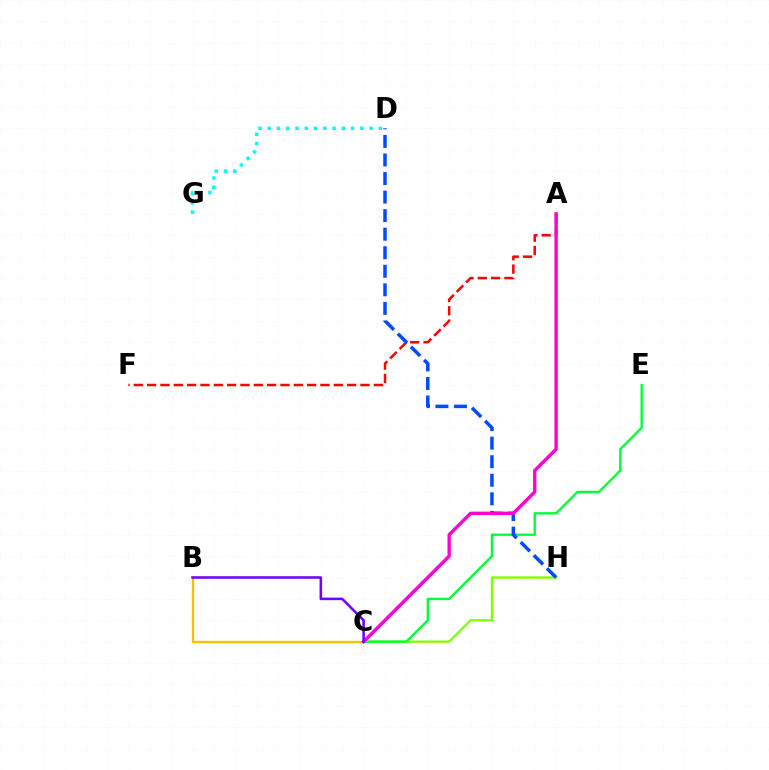{('C', 'H'): [{'color': '#84ff00', 'line_style': 'solid', 'thickness': 1.7}], ('A', 'F'): [{'color': '#ff0000', 'line_style': 'dashed', 'thickness': 1.81}], ('B', 'C'): [{'color': '#ffbd00', 'line_style': 'solid', 'thickness': 1.67}, {'color': '#7200ff', 'line_style': 'solid', 'thickness': 1.84}], ('C', 'E'): [{'color': '#00ff39', 'line_style': 'solid', 'thickness': 1.7}], ('D', 'H'): [{'color': '#004bff', 'line_style': 'dashed', 'thickness': 2.52}], ('A', 'C'): [{'color': '#ff00cf', 'line_style': 'solid', 'thickness': 2.42}], ('D', 'G'): [{'color': '#00fff6', 'line_style': 'dotted', 'thickness': 2.51}]}